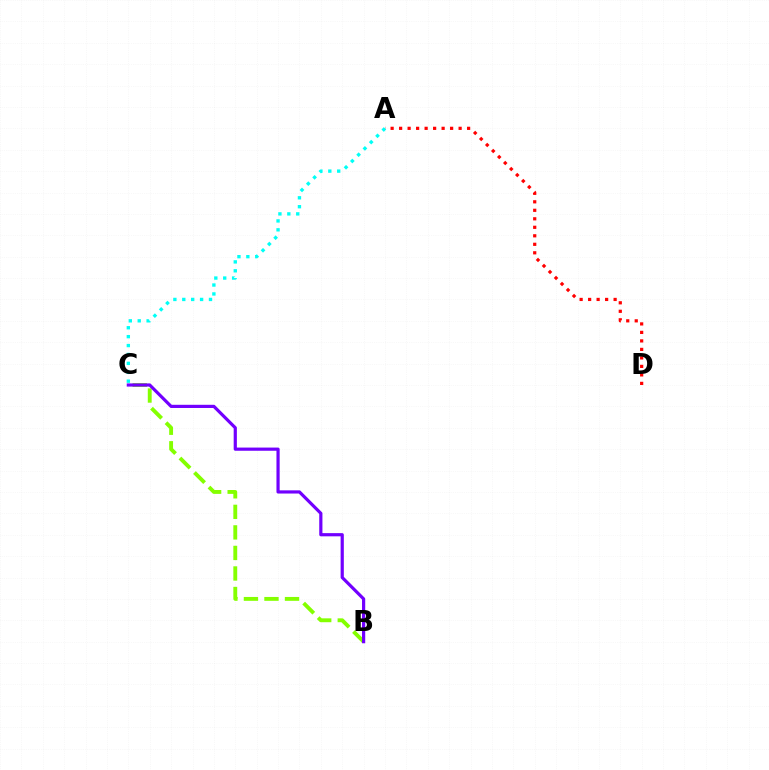{('B', 'C'): [{'color': '#84ff00', 'line_style': 'dashed', 'thickness': 2.79}, {'color': '#7200ff', 'line_style': 'solid', 'thickness': 2.3}], ('A', 'D'): [{'color': '#ff0000', 'line_style': 'dotted', 'thickness': 2.31}], ('A', 'C'): [{'color': '#00fff6', 'line_style': 'dotted', 'thickness': 2.42}]}